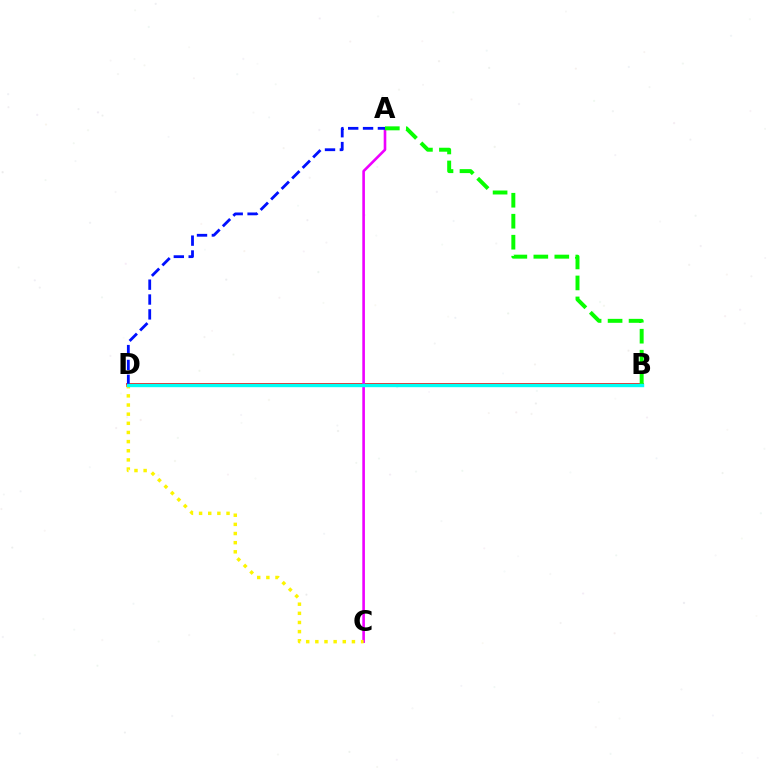{('B', 'D'): [{'color': '#ff0000', 'line_style': 'solid', 'thickness': 2.69}, {'color': '#00fff6', 'line_style': 'solid', 'thickness': 2.44}], ('A', 'C'): [{'color': '#ee00ff', 'line_style': 'solid', 'thickness': 1.89}], ('A', 'D'): [{'color': '#0010ff', 'line_style': 'dashed', 'thickness': 2.02}], ('A', 'B'): [{'color': '#08ff00', 'line_style': 'dashed', 'thickness': 2.85}], ('C', 'D'): [{'color': '#fcf500', 'line_style': 'dotted', 'thickness': 2.49}]}